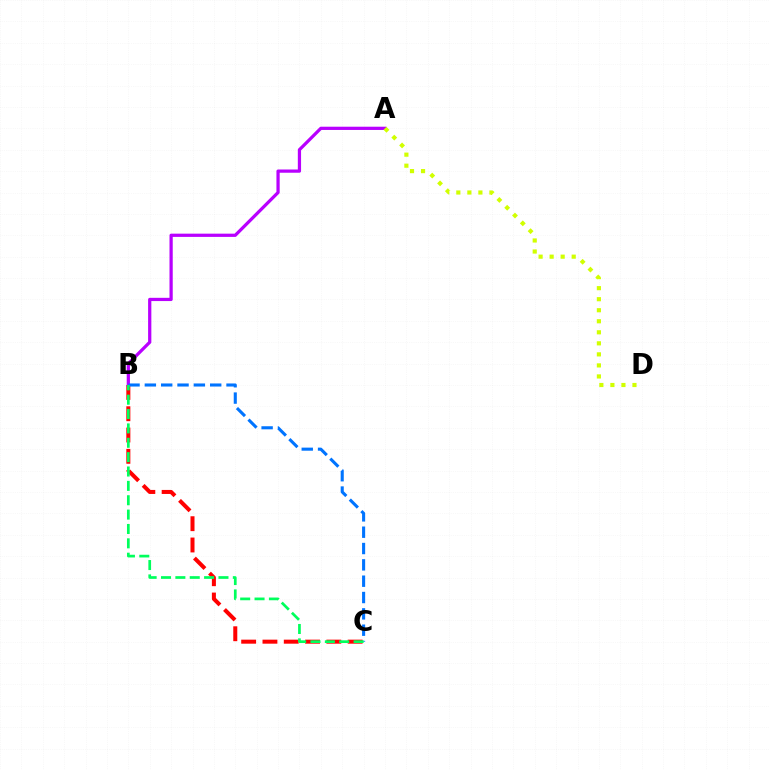{('B', 'C'): [{'color': '#ff0000', 'line_style': 'dashed', 'thickness': 2.89}, {'color': '#0074ff', 'line_style': 'dashed', 'thickness': 2.22}, {'color': '#00ff5c', 'line_style': 'dashed', 'thickness': 1.95}], ('A', 'B'): [{'color': '#b900ff', 'line_style': 'solid', 'thickness': 2.33}], ('A', 'D'): [{'color': '#d1ff00', 'line_style': 'dotted', 'thickness': 3.0}]}